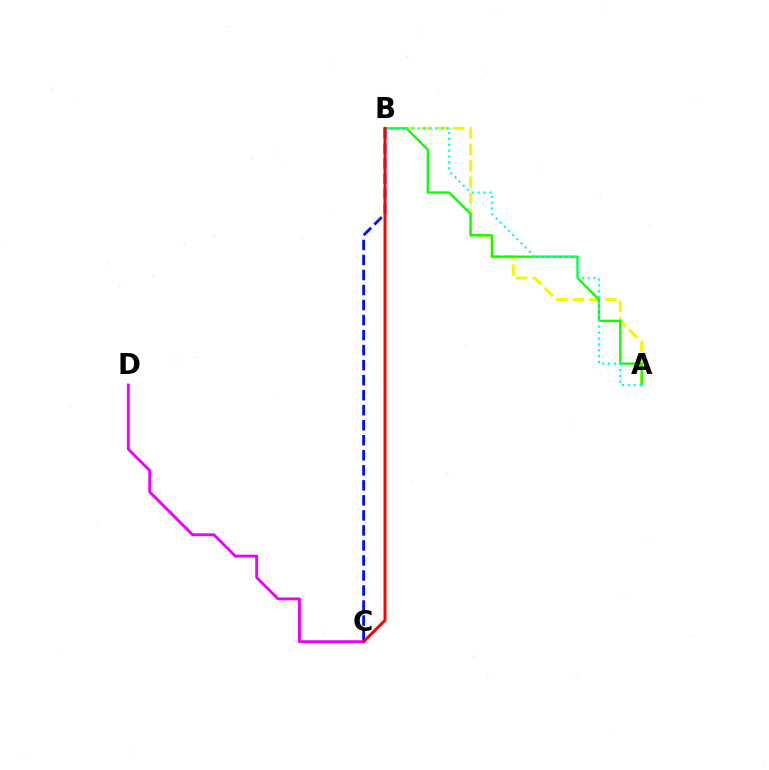{('A', 'B'): [{'color': '#fcf500', 'line_style': 'dashed', 'thickness': 2.22}, {'color': '#08ff00', 'line_style': 'solid', 'thickness': 1.64}, {'color': '#00fff6', 'line_style': 'dotted', 'thickness': 1.6}], ('B', 'C'): [{'color': '#0010ff', 'line_style': 'dashed', 'thickness': 2.04}, {'color': '#ff0000', 'line_style': 'solid', 'thickness': 2.13}], ('C', 'D'): [{'color': '#ee00ff', 'line_style': 'solid', 'thickness': 2.07}]}